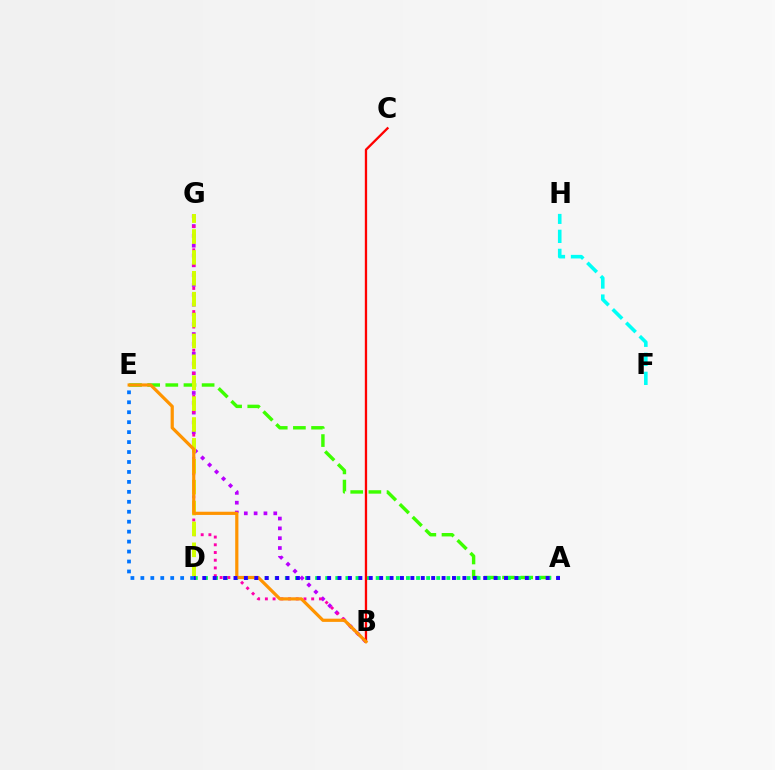{('B', 'G'): [{'color': '#b900ff', 'line_style': 'dotted', 'thickness': 2.67}, {'color': '#ff00ac', 'line_style': 'dotted', 'thickness': 2.1}], ('A', 'E'): [{'color': '#3dff00', 'line_style': 'dashed', 'thickness': 2.47}], ('F', 'H'): [{'color': '#00fff6', 'line_style': 'dashed', 'thickness': 2.59}], ('A', 'D'): [{'color': '#00ff5c', 'line_style': 'dotted', 'thickness': 2.74}, {'color': '#2500ff', 'line_style': 'dotted', 'thickness': 2.83}], ('D', 'G'): [{'color': '#d1ff00', 'line_style': 'dashed', 'thickness': 2.84}], ('B', 'C'): [{'color': '#ff0000', 'line_style': 'solid', 'thickness': 1.66}], ('B', 'E'): [{'color': '#ff9400', 'line_style': 'solid', 'thickness': 2.31}], ('D', 'E'): [{'color': '#0074ff', 'line_style': 'dotted', 'thickness': 2.7}]}